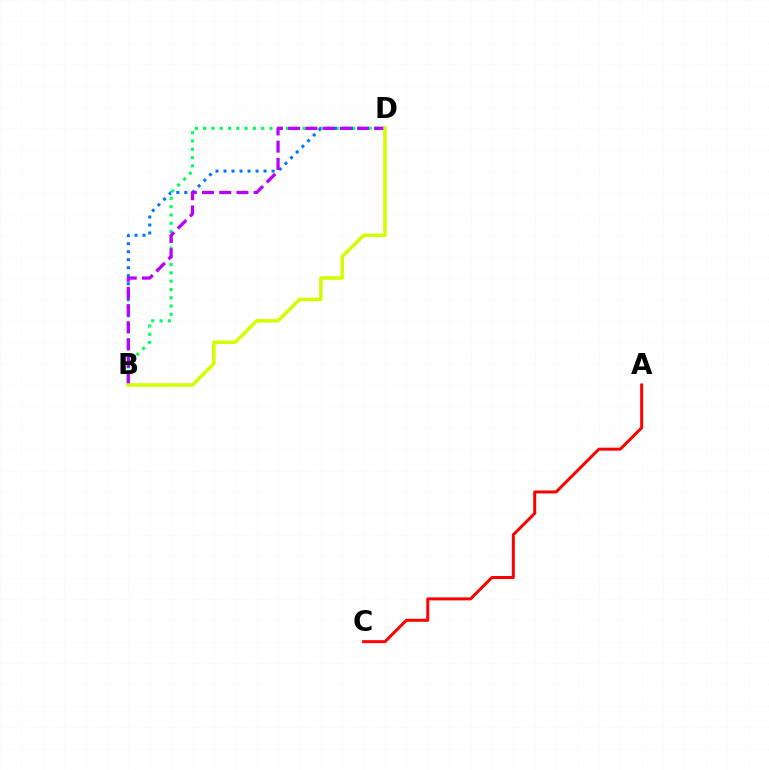{('B', 'D'): [{'color': '#00ff5c', 'line_style': 'dotted', 'thickness': 2.25}, {'color': '#0074ff', 'line_style': 'dotted', 'thickness': 2.18}, {'color': '#b900ff', 'line_style': 'dashed', 'thickness': 2.34}, {'color': '#d1ff00', 'line_style': 'solid', 'thickness': 2.55}], ('A', 'C'): [{'color': '#ff0000', 'line_style': 'solid', 'thickness': 2.15}]}